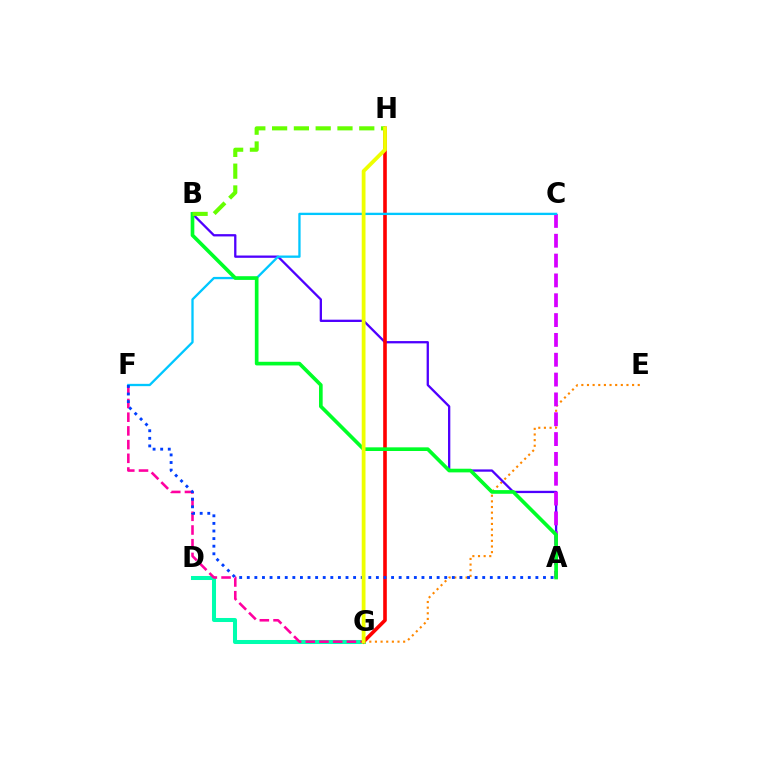{('D', 'G'): [{'color': '#00ffaf', 'line_style': 'solid', 'thickness': 2.9}], ('E', 'G'): [{'color': '#ff8800', 'line_style': 'dotted', 'thickness': 1.53}], ('A', 'B'): [{'color': '#4f00ff', 'line_style': 'solid', 'thickness': 1.66}, {'color': '#00ff27', 'line_style': 'solid', 'thickness': 2.64}], ('A', 'C'): [{'color': '#d600ff', 'line_style': 'dashed', 'thickness': 2.69}], ('F', 'G'): [{'color': '#ff00a0', 'line_style': 'dashed', 'thickness': 1.86}], ('G', 'H'): [{'color': '#ff0000', 'line_style': 'solid', 'thickness': 2.6}, {'color': '#eeff00', 'line_style': 'solid', 'thickness': 2.73}], ('C', 'F'): [{'color': '#00c7ff', 'line_style': 'solid', 'thickness': 1.67}], ('A', 'F'): [{'color': '#003fff', 'line_style': 'dotted', 'thickness': 2.06}], ('B', 'H'): [{'color': '#66ff00', 'line_style': 'dashed', 'thickness': 2.96}]}